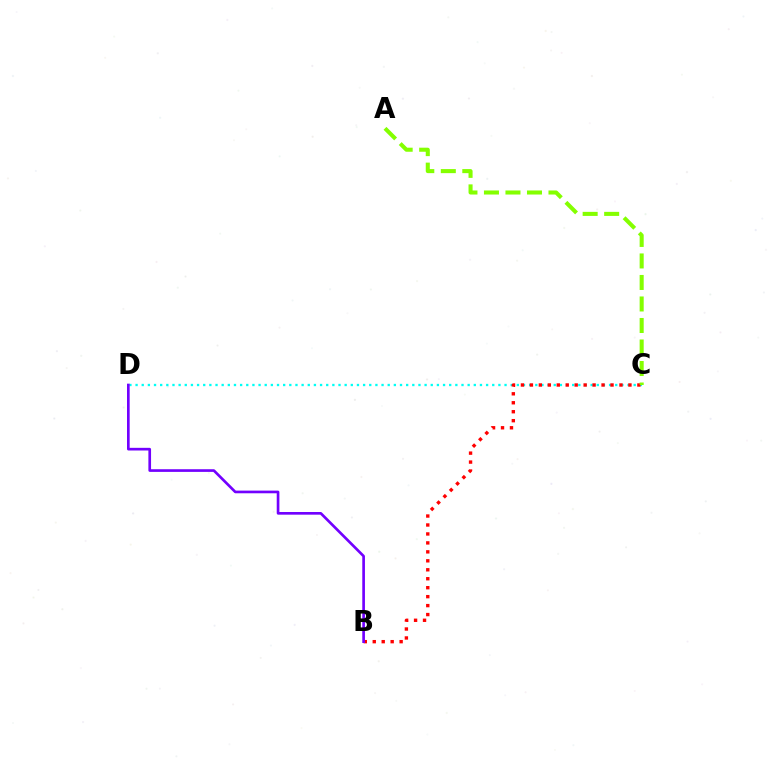{('C', 'D'): [{'color': '#00fff6', 'line_style': 'dotted', 'thickness': 1.67}], ('B', 'C'): [{'color': '#ff0000', 'line_style': 'dotted', 'thickness': 2.43}], ('B', 'D'): [{'color': '#7200ff', 'line_style': 'solid', 'thickness': 1.92}], ('A', 'C'): [{'color': '#84ff00', 'line_style': 'dashed', 'thickness': 2.92}]}